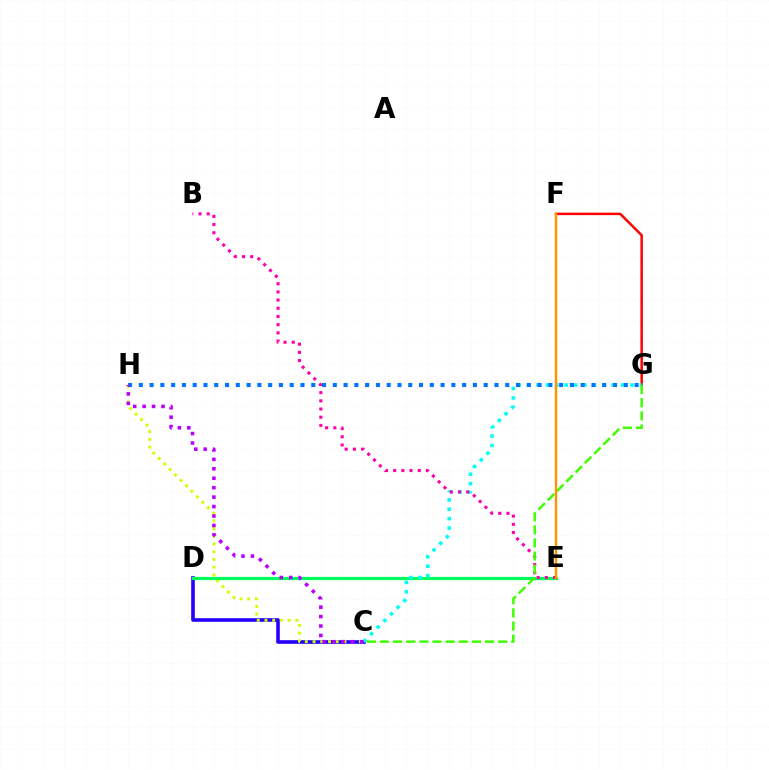{('F', 'G'): [{'color': '#ff0000', 'line_style': 'solid', 'thickness': 1.78}], ('C', 'D'): [{'color': '#2500ff', 'line_style': 'solid', 'thickness': 2.6}], ('D', 'E'): [{'color': '#00ff5c', 'line_style': 'solid', 'thickness': 2.29}], ('C', 'G'): [{'color': '#00fff6', 'line_style': 'dotted', 'thickness': 2.55}, {'color': '#3dff00', 'line_style': 'dashed', 'thickness': 1.78}], ('C', 'H'): [{'color': '#d1ff00', 'line_style': 'dotted', 'thickness': 2.1}, {'color': '#b900ff', 'line_style': 'dotted', 'thickness': 2.56}], ('B', 'E'): [{'color': '#ff00ac', 'line_style': 'dotted', 'thickness': 2.22}], ('E', 'F'): [{'color': '#ff9400', 'line_style': 'solid', 'thickness': 1.75}], ('G', 'H'): [{'color': '#0074ff', 'line_style': 'dotted', 'thickness': 2.93}]}